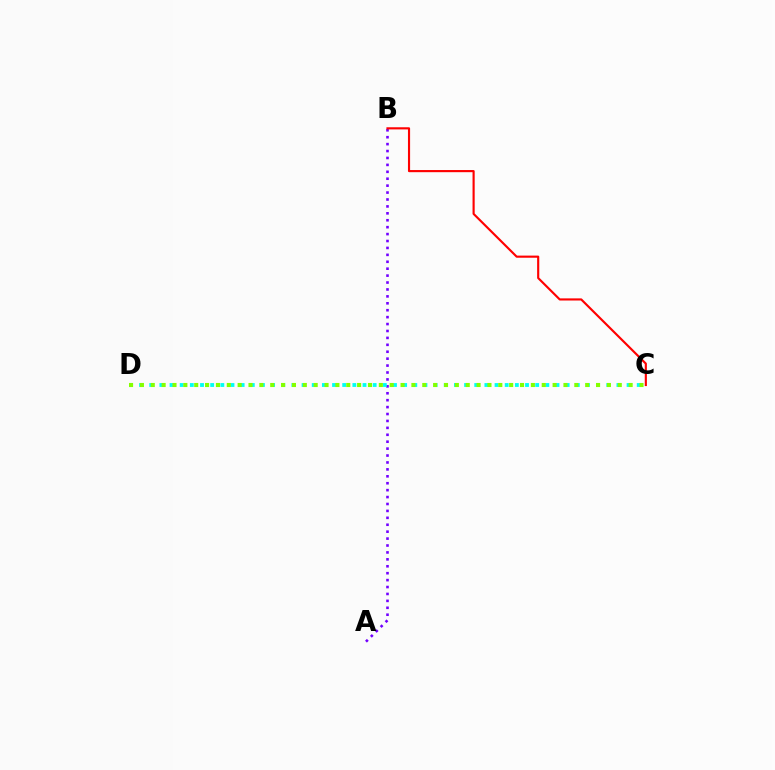{('A', 'B'): [{'color': '#7200ff', 'line_style': 'dotted', 'thickness': 1.88}], ('C', 'D'): [{'color': '#00fff6', 'line_style': 'dotted', 'thickness': 2.76}, {'color': '#84ff00', 'line_style': 'dotted', 'thickness': 2.95}], ('B', 'C'): [{'color': '#ff0000', 'line_style': 'solid', 'thickness': 1.54}]}